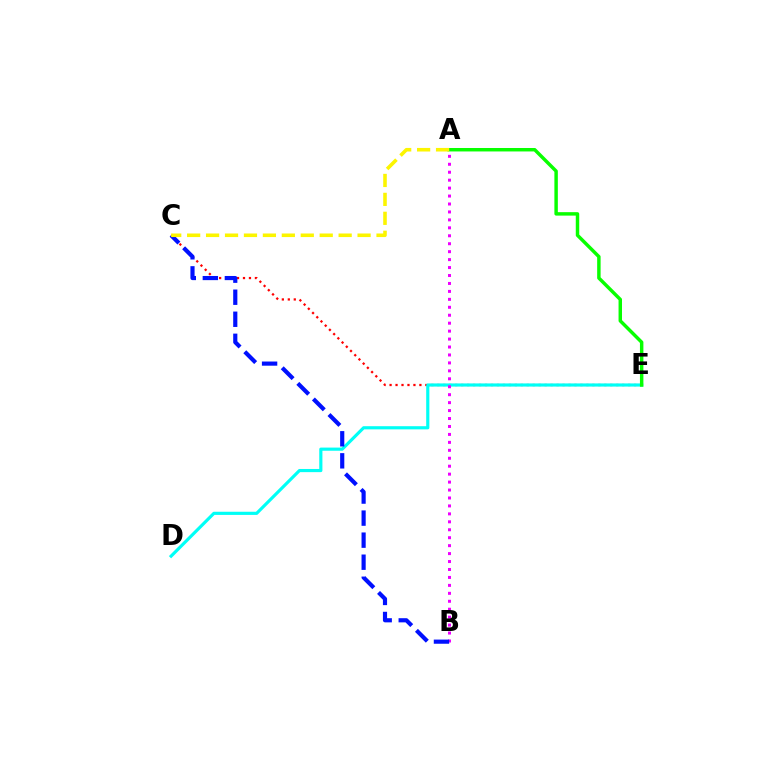{('C', 'E'): [{'color': '#ff0000', 'line_style': 'dotted', 'thickness': 1.62}], ('D', 'E'): [{'color': '#00fff6', 'line_style': 'solid', 'thickness': 2.28}], ('A', 'B'): [{'color': '#ee00ff', 'line_style': 'dotted', 'thickness': 2.16}], ('B', 'C'): [{'color': '#0010ff', 'line_style': 'dashed', 'thickness': 2.99}], ('A', 'E'): [{'color': '#08ff00', 'line_style': 'solid', 'thickness': 2.48}], ('A', 'C'): [{'color': '#fcf500', 'line_style': 'dashed', 'thickness': 2.57}]}